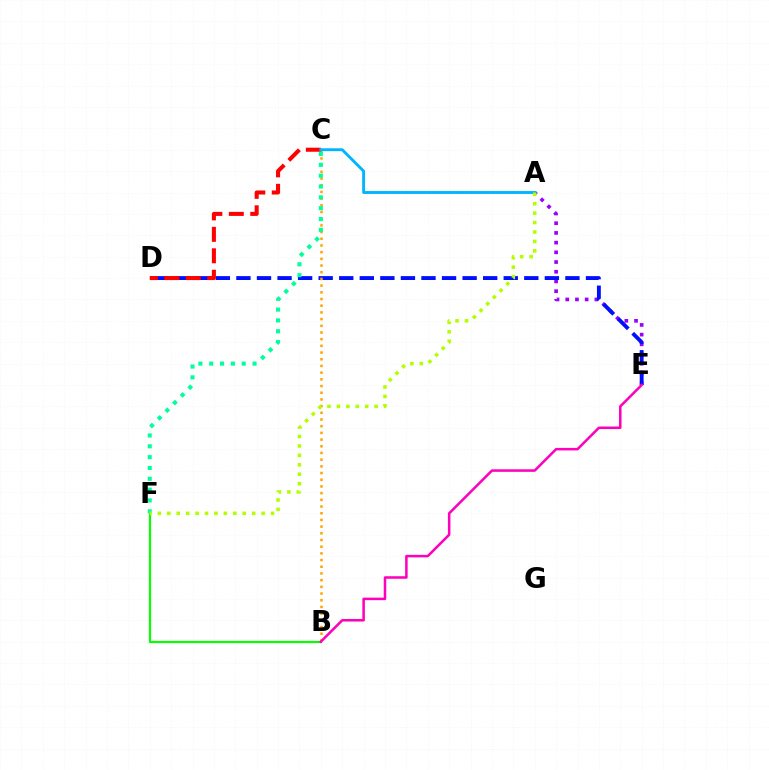{('B', 'F'): [{'color': '#08ff00', 'line_style': 'solid', 'thickness': 1.58}], ('A', 'E'): [{'color': '#9b00ff', 'line_style': 'dotted', 'thickness': 2.64}], ('D', 'E'): [{'color': '#0010ff', 'line_style': 'dashed', 'thickness': 2.79}], ('B', 'C'): [{'color': '#ffa500', 'line_style': 'dotted', 'thickness': 1.82}], ('C', 'F'): [{'color': '#00ff9d', 'line_style': 'dotted', 'thickness': 2.94}], ('C', 'D'): [{'color': '#ff0000', 'line_style': 'dashed', 'thickness': 2.91}], ('B', 'E'): [{'color': '#ff00bd', 'line_style': 'solid', 'thickness': 1.82}], ('A', 'C'): [{'color': '#00b5ff', 'line_style': 'solid', 'thickness': 2.09}], ('A', 'F'): [{'color': '#b3ff00', 'line_style': 'dotted', 'thickness': 2.56}]}